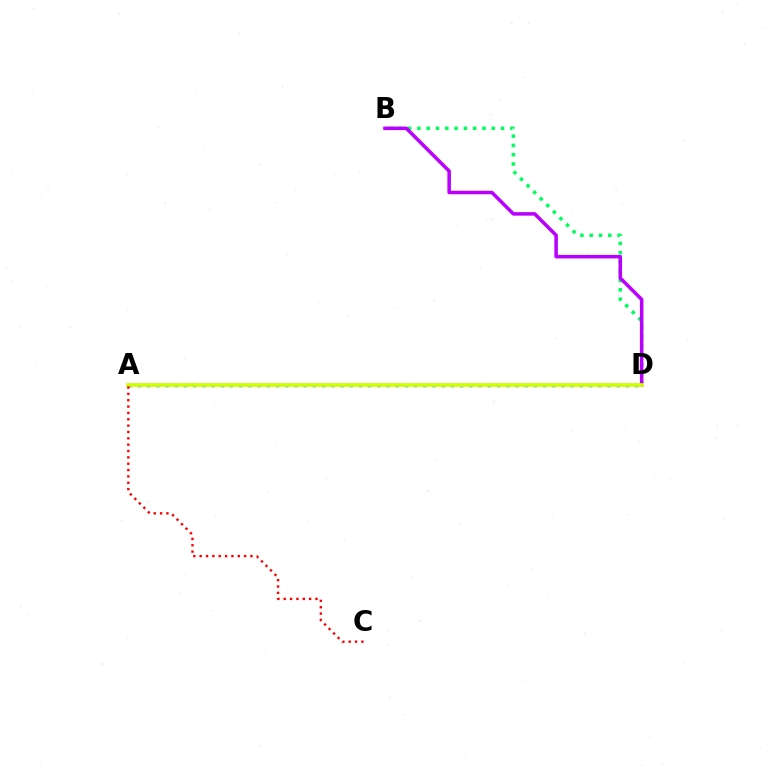{('A', 'D'): [{'color': '#0074ff', 'line_style': 'dotted', 'thickness': 2.5}, {'color': '#d1ff00', 'line_style': 'solid', 'thickness': 2.66}], ('B', 'D'): [{'color': '#00ff5c', 'line_style': 'dotted', 'thickness': 2.53}, {'color': '#b900ff', 'line_style': 'solid', 'thickness': 2.53}], ('A', 'C'): [{'color': '#ff0000', 'line_style': 'dotted', 'thickness': 1.73}]}